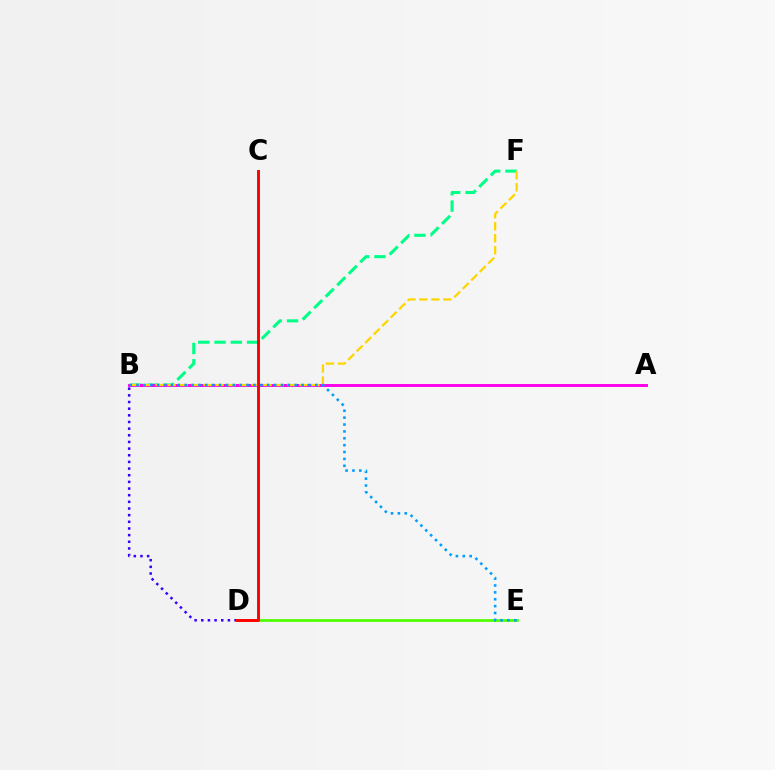{('B', 'F'): [{'color': '#00ff86', 'line_style': 'dashed', 'thickness': 2.21}, {'color': '#ffd500', 'line_style': 'dashed', 'thickness': 1.63}], ('B', 'D'): [{'color': '#3700ff', 'line_style': 'dotted', 'thickness': 1.81}], ('D', 'E'): [{'color': '#4fff00', 'line_style': 'solid', 'thickness': 1.97}], ('A', 'B'): [{'color': '#ff00ed', 'line_style': 'solid', 'thickness': 2.09}], ('B', 'E'): [{'color': '#009eff', 'line_style': 'dotted', 'thickness': 1.87}], ('C', 'D'): [{'color': '#ff0000', 'line_style': 'solid', 'thickness': 2.1}]}